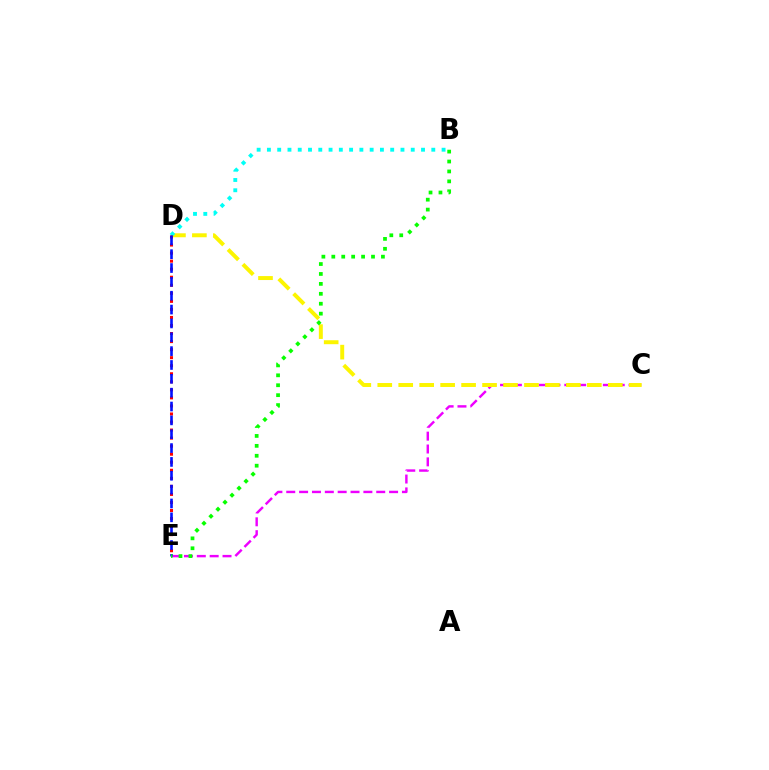{('C', 'E'): [{'color': '#ee00ff', 'line_style': 'dashed', 'thickness': 1.75}], ('C', 'D'): [{'color': '#fcf500', 'line_style': 'dashed', 'thickness': 2.85}], ('B', 'D'): [{'color': '#00fff6', 'line_style': 'dotted', 'thickness': 2.79}], ('D', 'E'): [{'color': '#ff0000', 'line_style': 'dotted', 'thickness': 2.19}, {'color': '#0010ff', 'line_style': 'dashed', 'thickness': 1.88}], ('B', 'E'): [{'color': '#08ff00', 'line_style': 'dotted', 'thickness': 2.7}]}